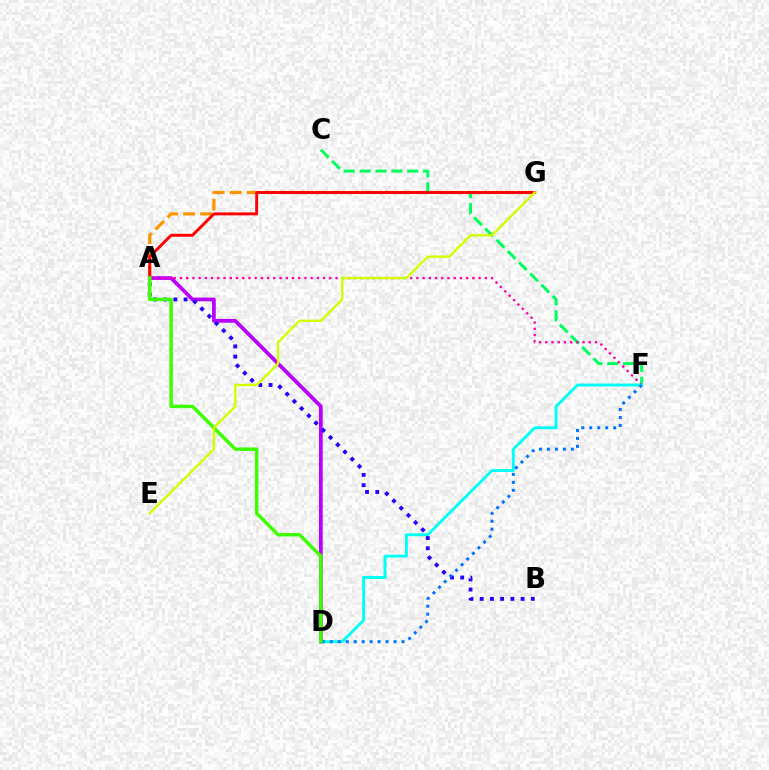{('A', 'D'): [{'color': '#b900ff', 'line_style': 'solid', 'thickness': 2.69}, {'color': '#3dff00', 'line_style': 'solid', 'thickness': 2.5}], ('A', 'G'): [{'color': '#ff9400', 'line_style': 'dashed', 'thickness': 2.31}, {'color': '#ff0000', 'line_style': 'solid', 'thickness': 2.1}], ('C', 'F'): [{'color': '#00ff5c', 'line_style': 'dashed', 'thickness': 2.16}], ('A', 'F'): [{'color': '#ff00ac', 'line_style': 'dotted', 'thickness': 1.69}], ('D', 'F'): [{'color': '#00fff6', 'line_style': 'solid', 'thickness': 2.08}, {'color': '#0074ff', 'line_style': 'dotted', 'thickness': 2.16}], ('A', 'B'): [{'color': '#2500ff', 'line_style': 'dotted', 'thickness': 2.78}], ('E', 'G'): [{'color': '#d1ff00', 'line_style': 'solid', 'thickness': 1.7}]}